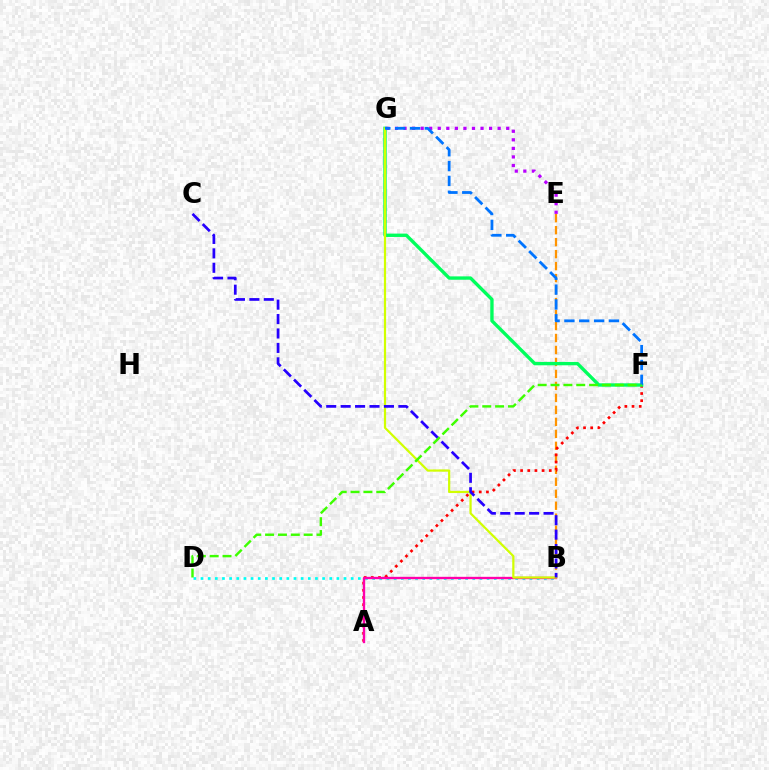{('B', 'E'): [{'color': '#ff9400', 'line_style': 'dashed', 'thickness': 1.63}], ('A', 'F'): [{'color': '#ff0000', 'line_style': 'dotted', 'thickness': 1.95}], ('B', 'D'): [{'color': '#00fff6', 'line_style': 'dotted', 'thickness': 1.94}], ('F', 'G'): [{'color': '#00ff5c', 'line_style': 'solid', 'thickness': 2.42}, {'color': '#0074ff', 'line_style': 'dashed', 'thickness': 2.02}], ('A', 'B'): [{'color': '#ff00ac', 'line_style': 'solid', 'thickness': 1.69}], ('E', 'G'): [{'color': '#b900ff', 'line_style': 'dotted', 'thickness': 2.33}], ('B', 'G'): [{'color': '#d1ff00', 'line_style': 'solid', 'thickness': 1.59}], ('B', 'C'): [{'color': '#2500ff', 'line_style': 'dashed', 'thickness': 1.96}], ('D', 'F'): [{'color': '#3dff00', 'line_style': 'dashed', 'thickness': 1.75}]}